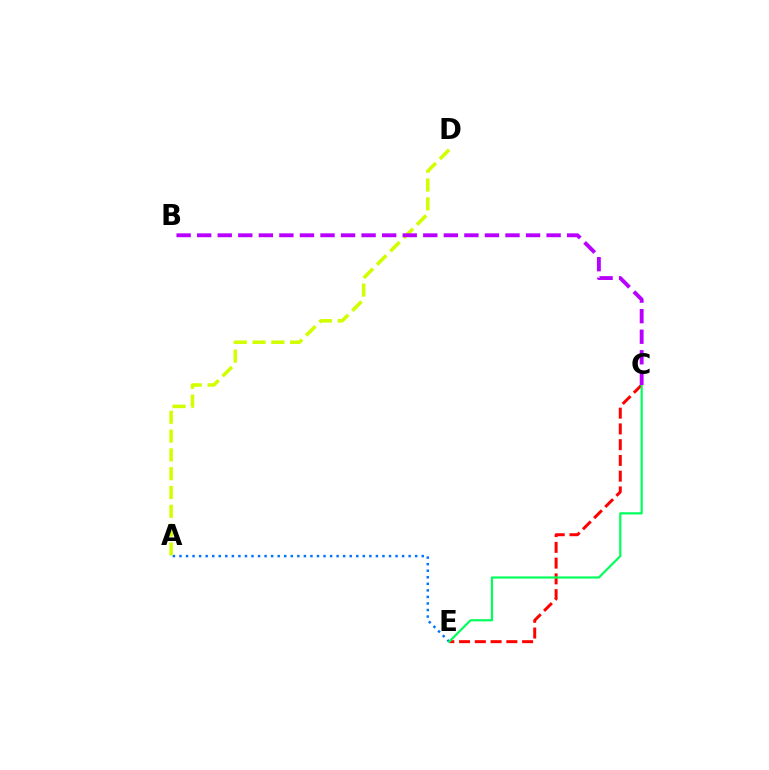{('A', 'D'): [{'color': '#d1ff00', 'line_style': 'dashed', 'thickness': 2.55}], ('C', 'E'): [{'color': '#ff0000', 'line_style': 'dashed', 'thickness': 2.14}, {'color': '#00ff5c', 'line_style': 'solid', 'thickness': 1.58}], ('A', 'E'): [{'color': '#0074ff', 'line_style': 'dotted', 'thickness': 1.78}], ('B', 'C'): [{'color': '#b900ff', 'line_style': 'dashed', 'thickness': 2.79}]}